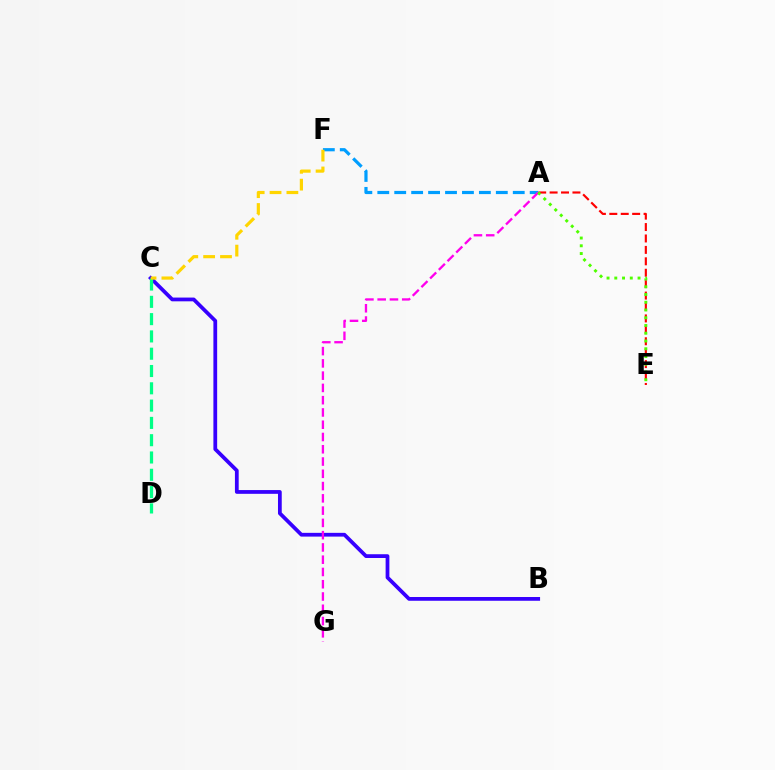{('B', 'C'): [{'color': '#3700ff', 'line_style': 'solid', 'thickness': 2.71}], ('C', 'D'): [{'color': '#00ff86', 'line_style': 'dashed', 'thickness': 2.35}], ('A', 'E'): [{'color': '#ff0000', 'line_style': 'dashed', 'thickness': 1.55}, {'color': '#4fff00', 'line_style': 'dotted', 'thickness': 2.11}], ('A', 'F'): [{'color': '#009eff', 'line_style': 'dashed', 'thickness': 2.3}], ('A', 'G'): [{'color': '#ff00ed', 'line_style': 'dashed', 'thickness': 1.67}], ('C', 'F'): [{'color': '#ffd500', 'line_style': 'dashed', 'thickness': 2.29}]}